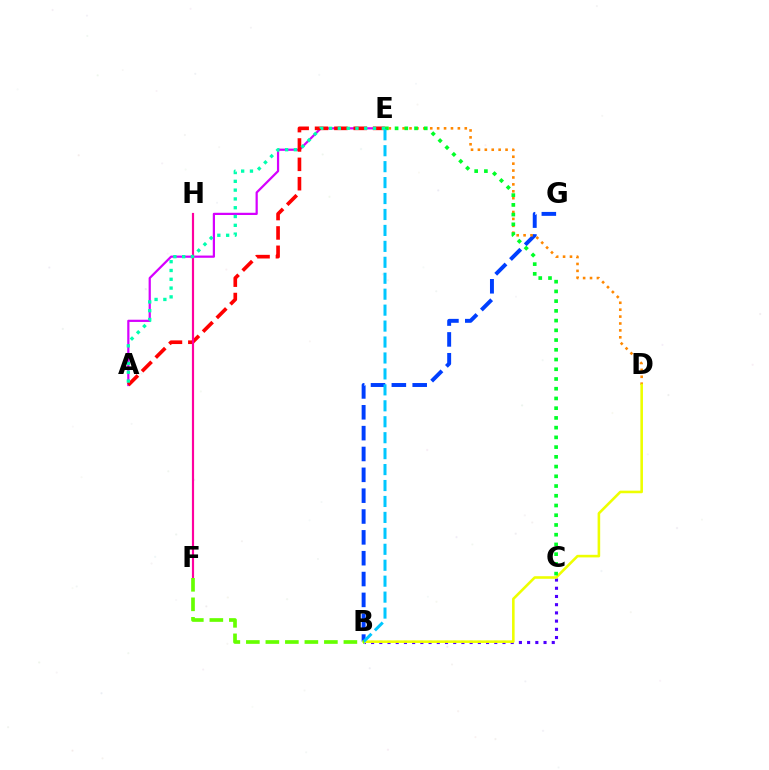{('B', 'G'): [{'color': '#003fff', 'line_style': 'dashed', 'thickness': 2.83}], ('D', 'E'): [{'color': '#ff8800', 'line_style': 'dotted', 'thickness': 1.88}], ('B', 'C'): [{'color': '#4f00ff', 'line_style': 'dotted', 'thickness': 2.23}], ('A', 'E'): [{'color': '#d600ff', 'line_style': 'solid', 'thickness': 1.6}, {'color': '#ff0000', 'line_style': 'dashed', 'thickness': 2.63}, {'color': '#00ffaf', 'line_style': 'dotted', 'thickness': 2.39}], ('B', 'D'): [{'color': '#eeff00', 'line_style': 'solid', 'thickness': 1.86}], ('F', 'H'): [{'color': '#ff00a0', 'line_style': 'solid', 'thickness': 1.56}], ('C', 'E'): [{'color': '#00ff27', 'line_style': 'dotted', 'thickness': 2.64}], ('B', 'E'): [{'color': '#00c7ff', 'line_style': 'dashed', 'thickness': 2.17}], ('B', 'F'): [{'color': '#66ff00', 'line_style': 'dashed', 'thickness': 2.65}]}